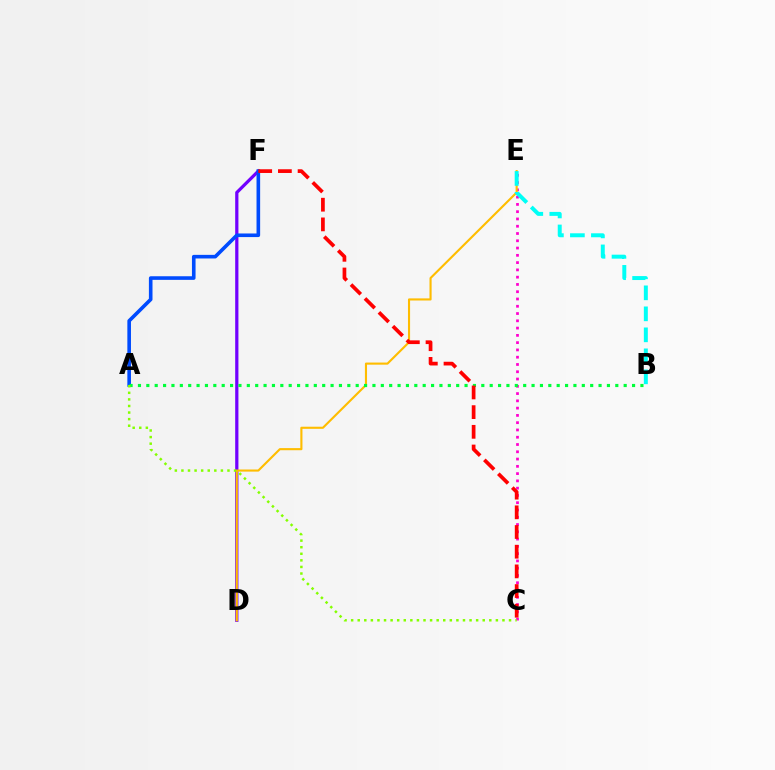{('D', 'F'): [{'color': '#7200ff', 'line_style': 'solid', 'thickness': 2.33}], ('C', 'E'): [{'color': '#ff00cf', 'line_style': 'dotted', 'thickness': 1.98}], ('D', 'E'): [{'color': '#ffbd00', 'line_style': 'solid', 'thickness': 1.53}], ('A', 'F'): [{'color': '#004bff', 'line_style': 'solid', 'thickness': 2.6}], ('A', 'B'): [{'color': '#00ff39', 'line_style': 'dotted', 'thickness': 2.28}], ('C', 'F'): [{'color': '#ff0000', 'line_style': 'dashed', 'thickness': 2.67}], ('B', 'E'): [{'color': '#00fff6', 'line_style': 'dashed', 'thickness': 2.85}], ('A', 'C'): [{'color': '#84ff00', 'line_style': 'dotted', 'thickness': 1.79}]}